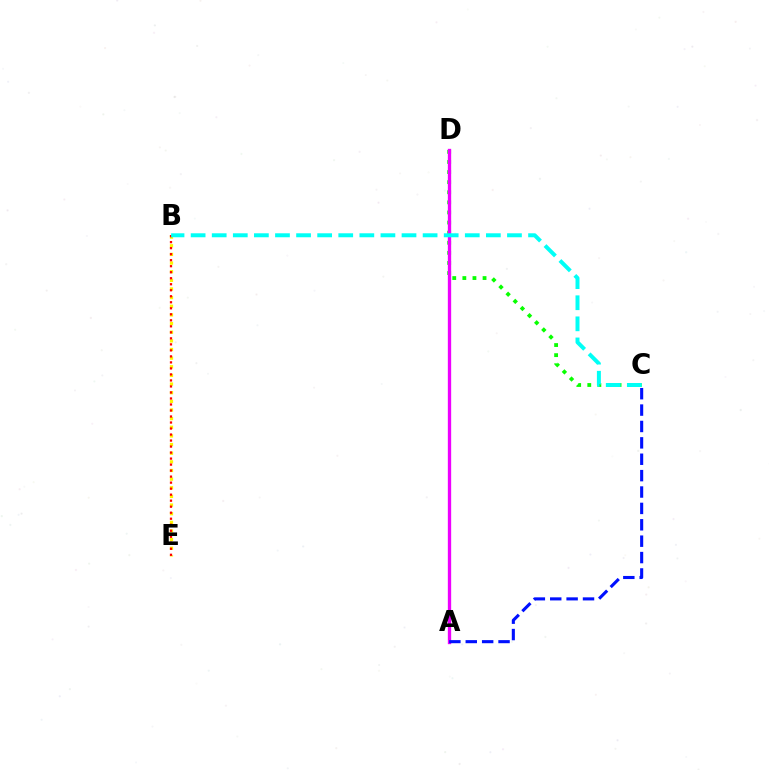{('C', 'D'): [{'color': '#08ff00', 'line_style': 'dotted', 'thickness': 2.74}], ('B', 'E'): [{'color': '#fcf500', 'line_style': 'dotted', 'thickness': 2.35}, {'color': '#ff0000', 'line_style': 'dotted', 'thickness': 1.63}], ('A', 'D'): [{'color': '#ee00ff', 'line_style': 'solid', 'thickness': 2.4}], ('A', 'C'): [{'color': '#0010ff', 'line_style': 'dashed', 'thickness': 2.23}], ('B', 'C'): [{'color': '#00fff6', 'line_style': 'dashed', 'thickness': 2.86}]}